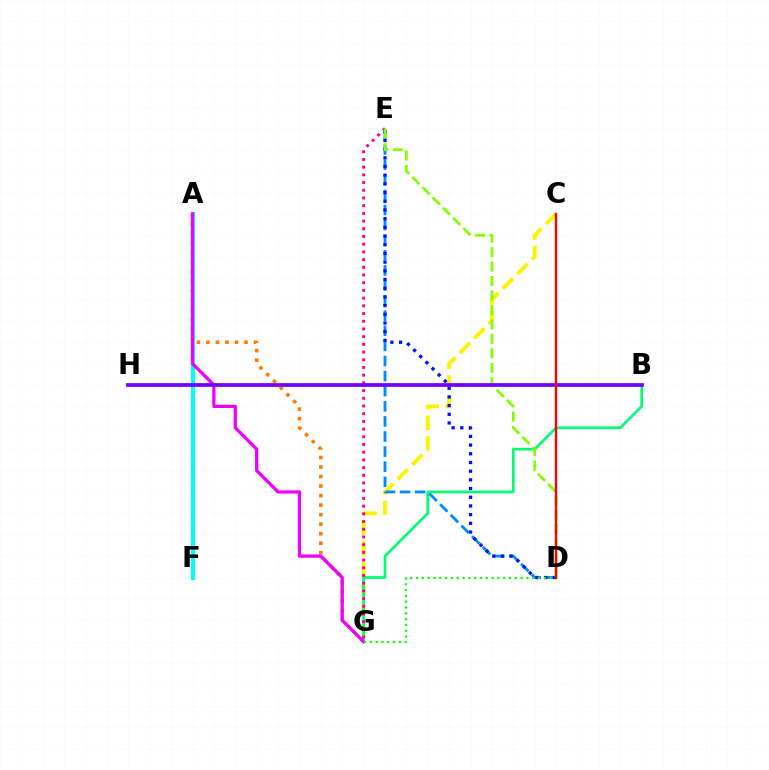{('A', 'G'): [{'color': '#ff7c00', 'line_style': 'dotted', 'thickness': 2.59}, {'color': '#ee00ff', 'line_style': 'solid', 'thickness': 2.33}], ('C', 'G'): [{'color': '#fcf500', 'line_style': 'dashed', 'thickness': 2.8}], ('B', 'G'): [{'color': '#00ff74', 'line_style': 'solid', 'thickness': 1.93}], ('D', 'E'): [{'color': '#008cff', 'line_style': 'dashed', 'thickness': 2.05}, {'color': '#0010ff', 'line_style': 'dotted', 'thickness': 2.36}, {'color': '#84ff00', 'line_style': 'dashed', 'thickness': 1.96}], ('A', 'F'): [{'color': '#00fff6', 'line_style': 'solid', 'thickness': 2.97}], ('E', 'G'): [{'color': '#ff0094', 'line_style': 'dotted', 'thickness': 2.09}], ('D', 'G'): [{'color': '#08ff00', 'line_style': 'dotted', 'thickness': 1.58}], ('B', 'H'): [{'color': '#7200ff', 'line_style': 'solid', 'thickness': 2.68}], ('C', 'D'): [{'color': '#ff0000', 'line_style': 'solid', 'thickness': 1.71}]}